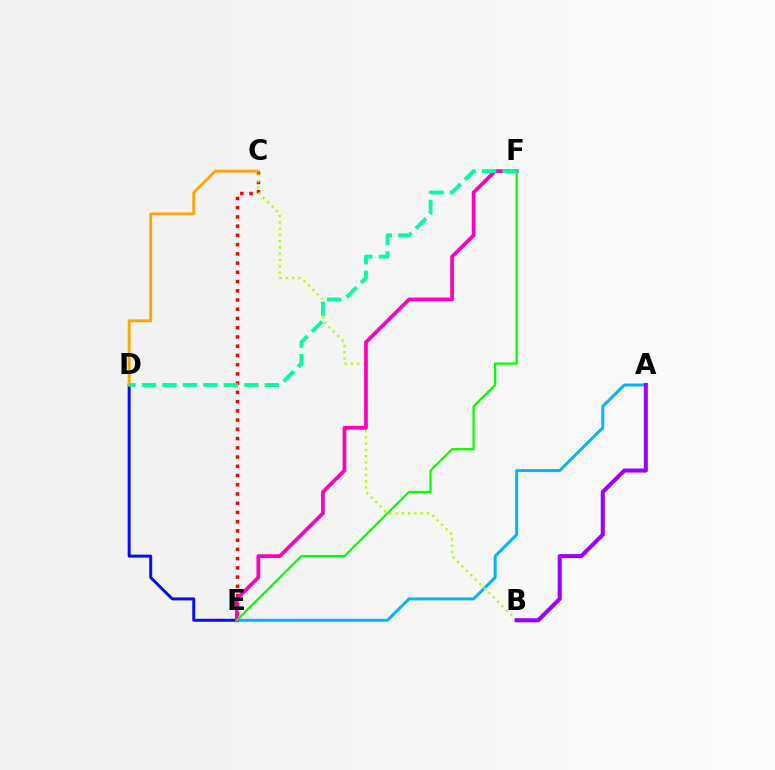{('A', 'E'): [{'color': '#00b5ff', 'line_style': 'solid', 'thickness': 2.14}], ('D', 'E'): [{'color': '#0010ff', 'line_style': 'solid', 'thickness': 2.14}], ('C', 'E'): [{'color': '#ff0000', 'line_style': 'dotted', 'thickness': 2.51}], ('B', 'C'): [{'color': '#b3ff00', 'line_style': 'dotted', 'thickness': 1.7}], ('E', 'F'): [{'color': '#ff00bd', 'line_style': 'solid', 'thickness': 2.69}, {'color': '#08ff00', 'line_style': 'solid', 'thickness': 1.63}], ('C', 'D'): [{'color': '#ffa500', 'line_style': 'solid', 'thickness': 2.08}], ('D', 'F'): [{'color': '#00ff9d', 'line_style': 'dashed', 'thickness': 2.78}], ('A', 'B'): [{'color': '#9b00ff', 'line_style': 'solid', 'thickness': 2.92}]}